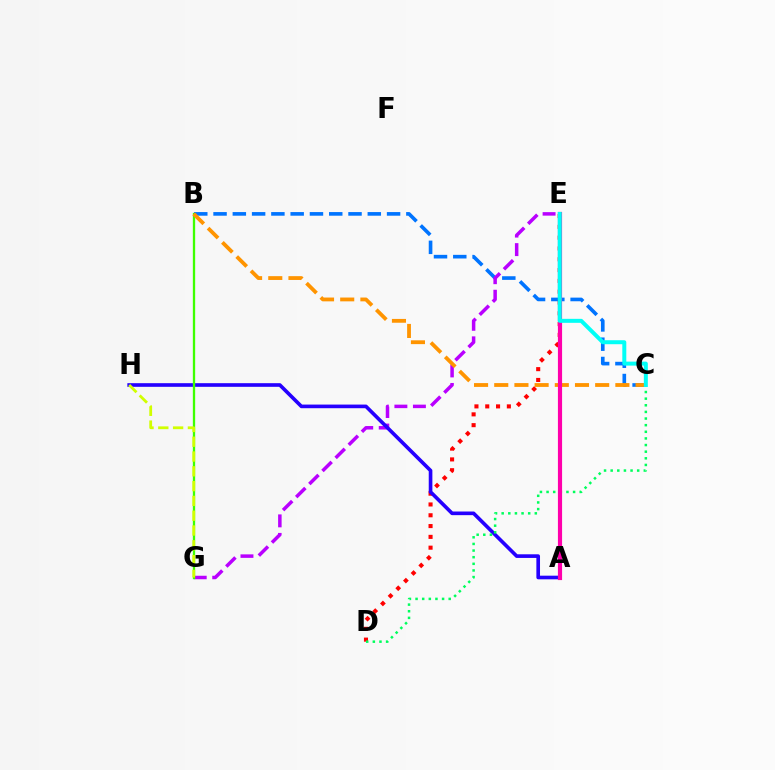{('B', 'C'): [{'color': '#0074ff', 'line_style': 'dashed', 'thickness': 2.62}, {'color': '#ff9400', 'line_style': 'dashed', 'thickness': 2.74}], ('E', 'G'): [{'color': '#b900ff', 'line_style': 'dashed', 'thickness': 2.52}], ('D', 'E'): [{'color': '#ff0000', 'line_style': 'dotted', 'thickness': 2.94}], ('A', 'H'): [{'color': '#2500ff', 'line_style': 'solid', 'thickness': 2.62}], ('C', 'D'): [{'color': '#00ff5c', 'line_style': 'dotted', 'thickness': 1.8}], ('B', 'G'): [{'color': '#3dff00', 'line_style': 'solid', 'thickness': 1.67}], ('A', 'E'): [{'color': '#ff00ac', 'line_style': 'solid', 'thickness': 3.0}], ('G', 'H'): [{'color': '#d1ff00', 'line_style': 'dashed', 'thickness': 2.01}], ('C', 'E'): [{'color': '#00fff6', 'line_style': 'solid', 'thickness': 2.87}]}